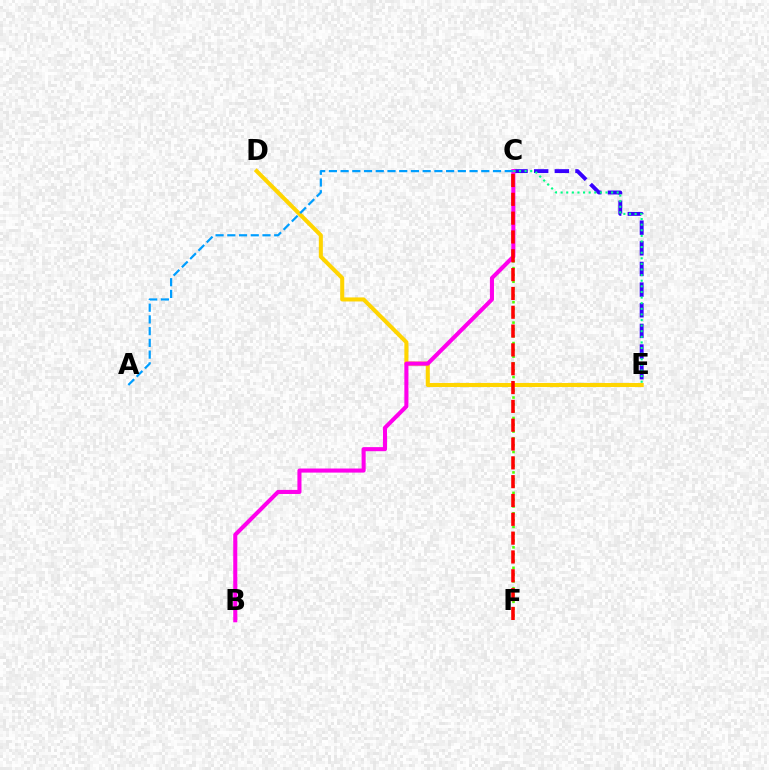{('C', 'F'): [{'color': '#4fff00', 'line_style': 'dotted', 'thickness': 1.85}, {'color': '#ff0000', 'line_style': 'dashed', 'thickness': 2.56}], ('D', 'E'): [{'color': '#ffd500', 'line_style': 'solid', 'thickness': 2.92}], ('C', 'E'): [{'color': '#3700ff', 'line_style': 'dashed', 'thickness': 2.8}, {'color': '#00ff86', 'line_style': 'dotted', 'thickness': 1.52}], ('B', 'C'): [{'color': '#ff00ed', 'line_style': 'solid', 'thickness': 2.93}], ('A', 'C'): [{'color': '#009eff', 'line_style': 'dashed', 'thickness': 1.59}]}